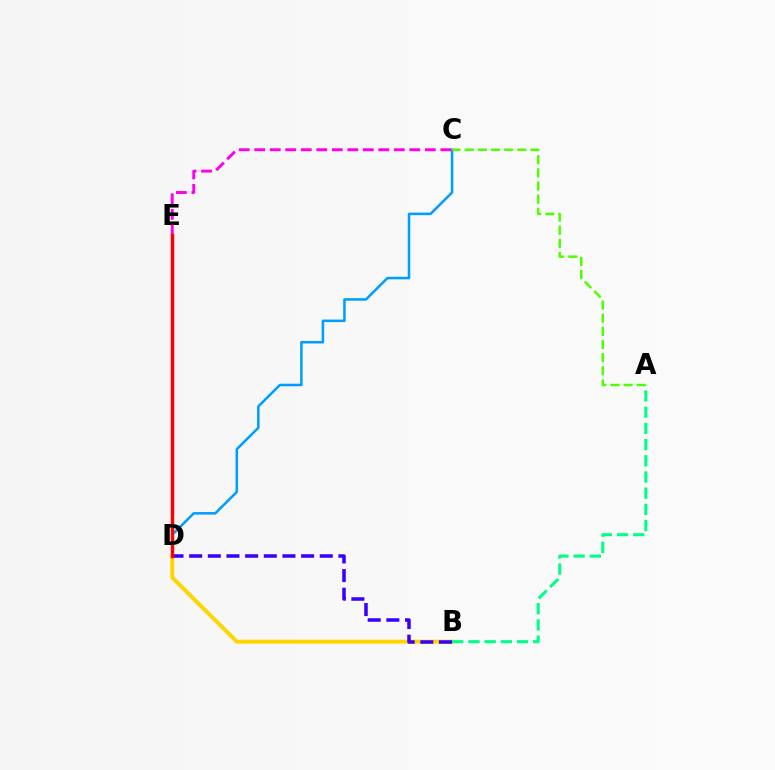{('C', 'D'): [{'color': '#009eff', 'line_style': 'solid', 'thickness': 1.83}], ('C', 'E'): [{'color': '#ff00ed', 'line_style': 'dashed', 'thickness': 2.11}], ('A', 'C'): [{'color': '#4fff00', 'line_style': 'dashed', 'thickness': 1.79}], ('B', 'D'): [{'color': '#ffd500', 'line_style': 'solid', 'thickness': 2.83}, {'color': '#3700ff', 'line_style': 'dashed', 'thickness': 2.53}], ('A', 'B'): [{'color': '#00ff86', 'line_style': 'dashed', 'thickness': 2.2}], ('D', 'E'): [{'color': '#ff0000', 'line_style': 'solid', 'thickness': 2.46}]}